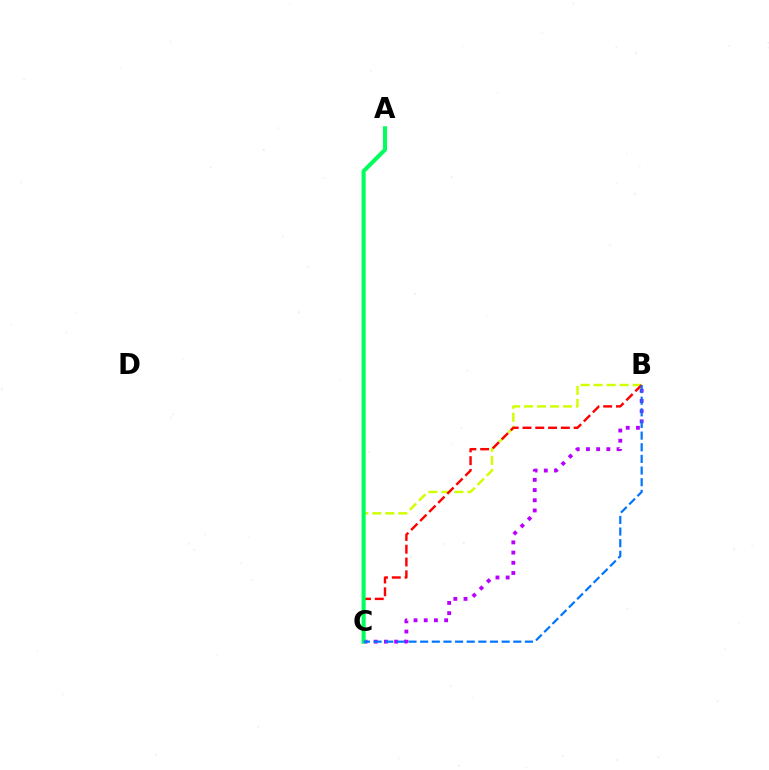{('B', 'C'): [{'color': '#d1ff00', 'line_style': 'dashed', 'thickness': 1.77}, {'color': '#ff0000', 'line_style': 'dashed', 'thickness': 1.74}, {'color': '#b900ff', 'line_style': 'dotted', 'thickness': 2.77}, {'color': '#0074ff', 'line_style': 'dashed', 'thickness': 1.58}], ('A', 'C'): [{'color': '#00ff5c', 'line_style': 'solid', 'thickness': 2.94}]}